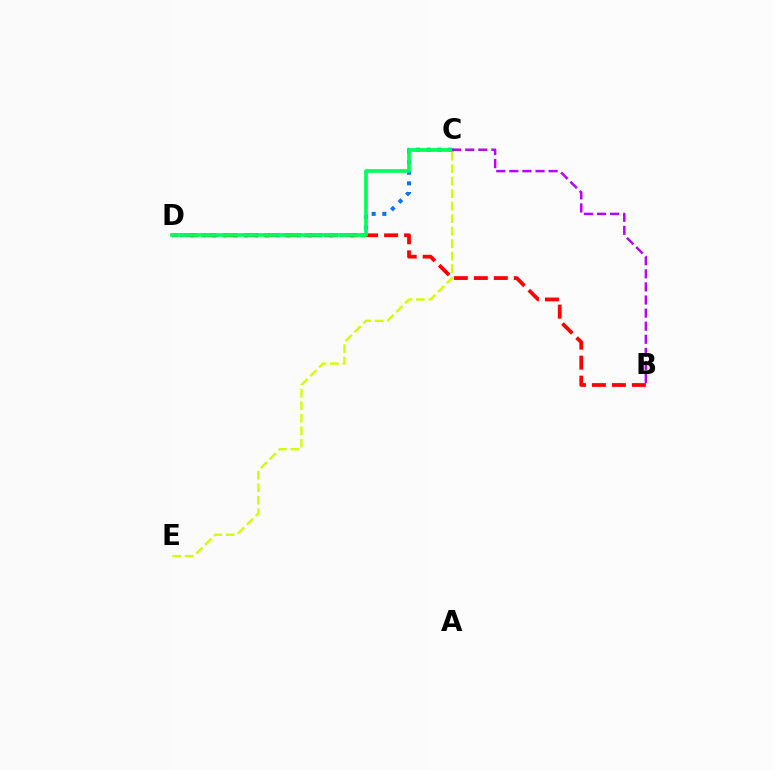{('C', 'D'): [{'color': '#0074ff', 'line_style': 'dotted', 'thickness': 2.9}, {'color': '#00ff5c', 'line_style': 'solid', 'thickness': 2.66}], ('C', 'E'): [{'color': '#d1ff00', 'line_style': 'dashed', 'thickness': 1.7}], ('B', 'D'): [{'color': '#ff0000', 'line_style': 'dashed', 'thickness': 2.72}], ('B', 'C'): [{'color': '#b900ff', 'line_style': 'dashed', 'thickness': 1.78}]}